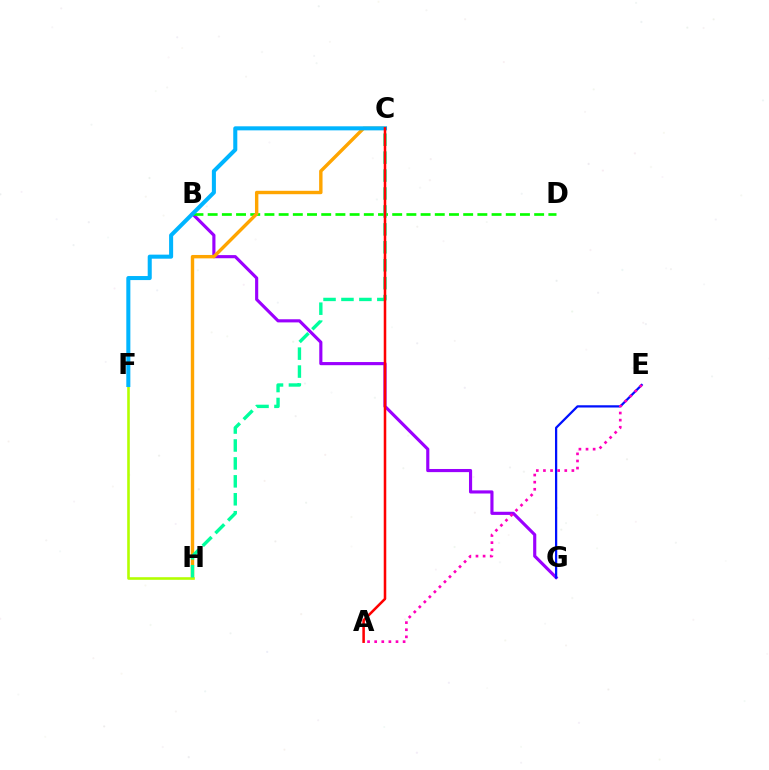{('B', 'G'): [{'color': '#9b00ff', 'line_style': 'solid', 'thickness': 2.26}], ('B', 'D'): [{'color': '#08ff00', 'line_style': 'dashed', 'thickness': 1.93}], ('C', 'H'): [{'color': '#ffa500', 'line_style': 'solid', 'thickness': 2.45}, {'color': '#00ff9d', 'line_style': 'dashed', 'thickness': 2.44}], ('E', 'G'): [{'color': '#0010ff', 'line_style': 'solid', 'thickness': 1.62}], ('F', 'H'): [{'color': '#b3ff00', 'line_style': 'solid', 'thickness': 1.88}], ('C', 'F'): [{'color': '#00b5ff', 'line_style': 'solid', 'thickness': 2.91}], ('A', 'C'): [{'color': '#ff0000', 'line_style': 'solid', 'thickness': 1.83}], ('A', 'E'): [{'color': '#ff00bd', 'line_style': 'dotted', 'thickness': 1.93}]}